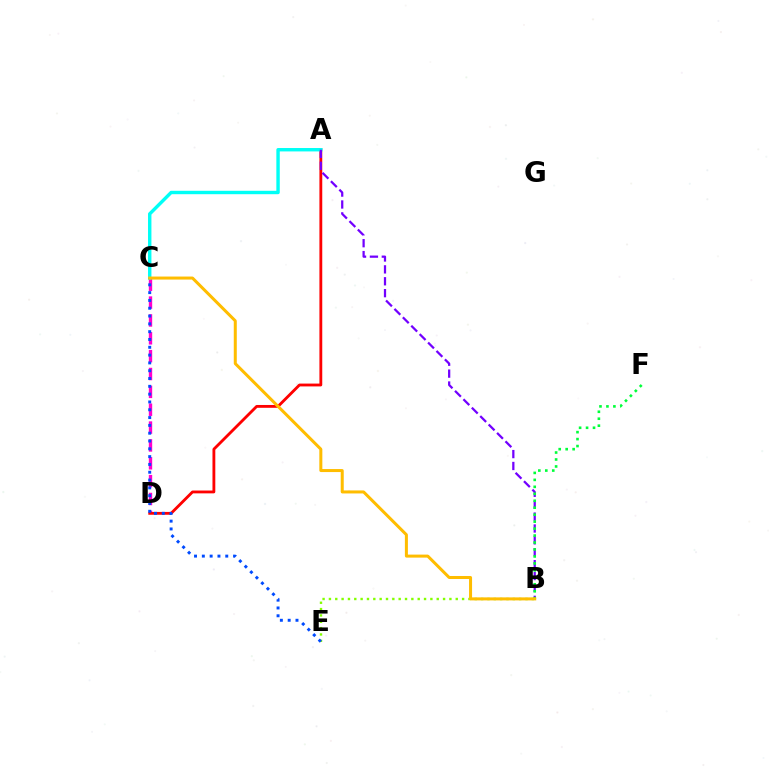{('C', 'D'): [{'color': '#ff00cf', 'line_style': 'dashed', 'thickness': 2.43}], ('A', 'D'): [{'color': '#ff0000', 'line_style': 'solid', 'thickness': 2.04}], ('A', 'C'): [{'color': '#00fff6', 'line_style': 'solid', 'thickness': 2.45}], ('A', 'B'): [{'color': '#7200ff', 'line_style': 'dashed', 'thickness': 1.62}], ('B', 'E'): [{'color': '#84ff00', 'line_style': 'dotted', 'thickness': 1.72}], ('C', 'E'): [{'color': '#004bff', 'line_style': 'dotted', 'thickness': 2.12}], ('B', 'F'): [{'color': '#00ff39', 'line_style': 'dotted', 'thickness': 1.89}], ('B', 'C'): [{'color': '#ffbd00', 'line_style': 'solid', 'thickness': 2.17}]}